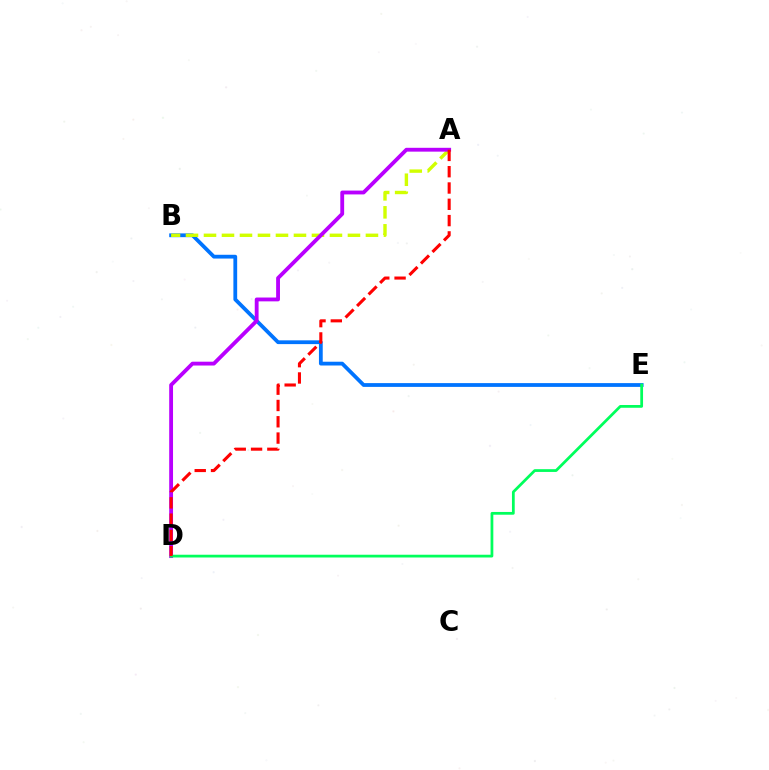{('B', 'E'): [{'color': '#0074ff', 'line_style': 'solid', 'thickness': 2.72}], ('A', 'B'): [{'color': '#d1ff00', 'line_style': 'dashed', 'thickness': 2.44}], ('A', 'D'): [{'color': '#b900ff', 'line_style': 'solid', 'thickness': 2.76}, {'color': '#ff0000', 'line_style': 'dashed', 'thickness': 2.21}], ('D', 'E'): [{'color': '#00ff5c', 'line_style': 'solid', 'thickness': 1.99}]}